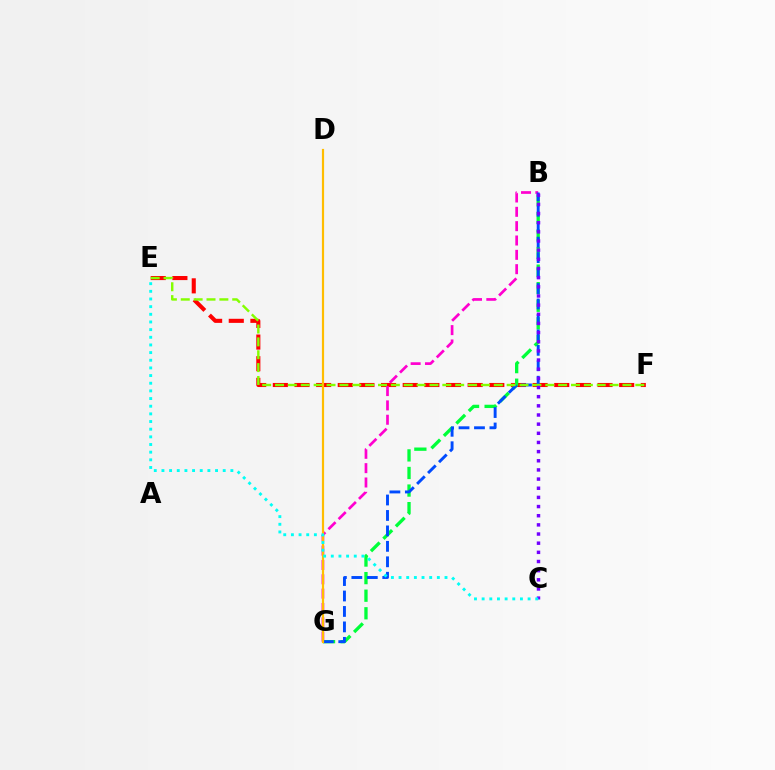{('E', 'F'): [{'color': '#ff0000', 'line_style': 'dashed', 'thickness': 2.94}, {'color': '#84ff00', 'line_style': 'dashed', 'thickness': 1.75}], ('B', 'G'): [{'color': '#00ff39', 'line_style': 'dashed', 'thickness': 2.39}, {'color': '#ff00cf', 'line_style': 'dashed', 'thickness': 1.95}, {'color': '#004bff', 'line_style': 'dashed', 'thickness': 2.1}], ('D', 'G'): [{'color': '#ffbd00', 'line_style': 'solid', 'thickness': 1.58}], ('B', 'C'): [{'color': '#7200ff', 'line_style': 'dotted', 'thickness': 2.49}], ('C', 'E'): [{'color': '#00fff6', 'line_style': 'dotted', 'thickness': 2.08}]}